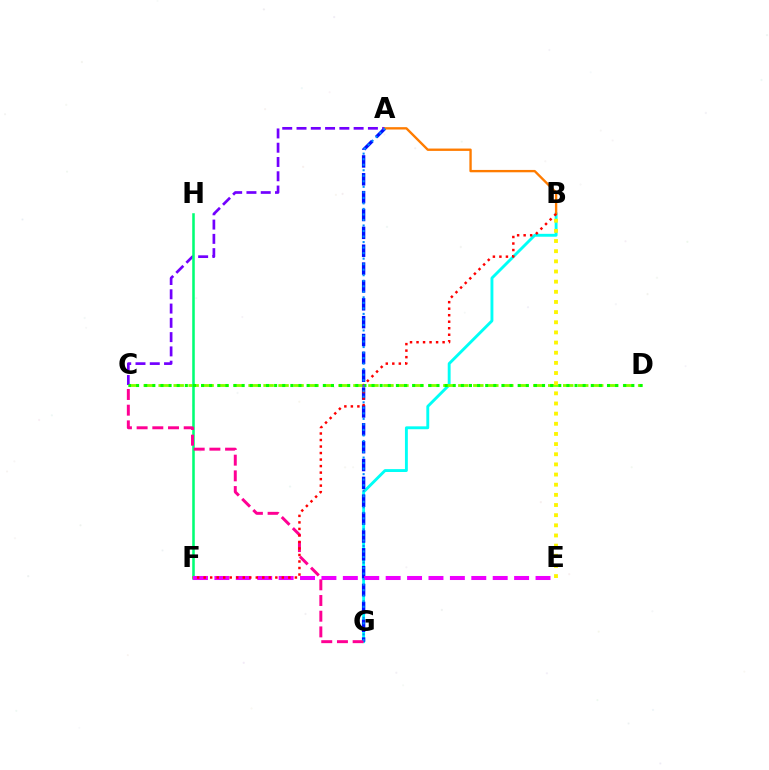{('B', 'G'): [{'color': '#00fff6', 'line_style': 'solid', 'thickness': 2.08}], ('A', 'G'): [{'color': '#0010ff', 'line_style': 'dashed', 'thickness': 2.43}, {'color': '#008cff', 'line_style': 'dotted', 'thickness': 1.5}], ('C', 'D'): [{'color': '#84ff00', 'line_style': 'dashed', 'thickness': 2.04}, {'color': '#08ff00', 'line_style': 'dotted', 'thickness': 2.21}], ('A', 'C'): [{'color': '#7200ff', 'line_style': 'dashed', 'thickness': 1.94}], ('F', 'H'): [{'color': '#00ff74', 'line_style': 'solid', 'thickness': 1.84}], ('C', 'G'): [{'color': '#ff0094', 'line_style': 'dashed', 'thickness': 2.13}], ('E', 'F'): [{'color': '#ee00ff', 'line_style': 'dashed', 'thickness': 2.91}], ('B', 'E'): [{'color': '#fcf500', 'line_style': 'dotted', 'thickness': 2.76}], ('A', 'B'): [{'color': '#ff7c00', 'line_style': 'solid', 'thickness': 1.7}], ('B', 'F'): [{'color': '#ff0000', 'line_style': 'dotted', 'thickness': 1.77}]}